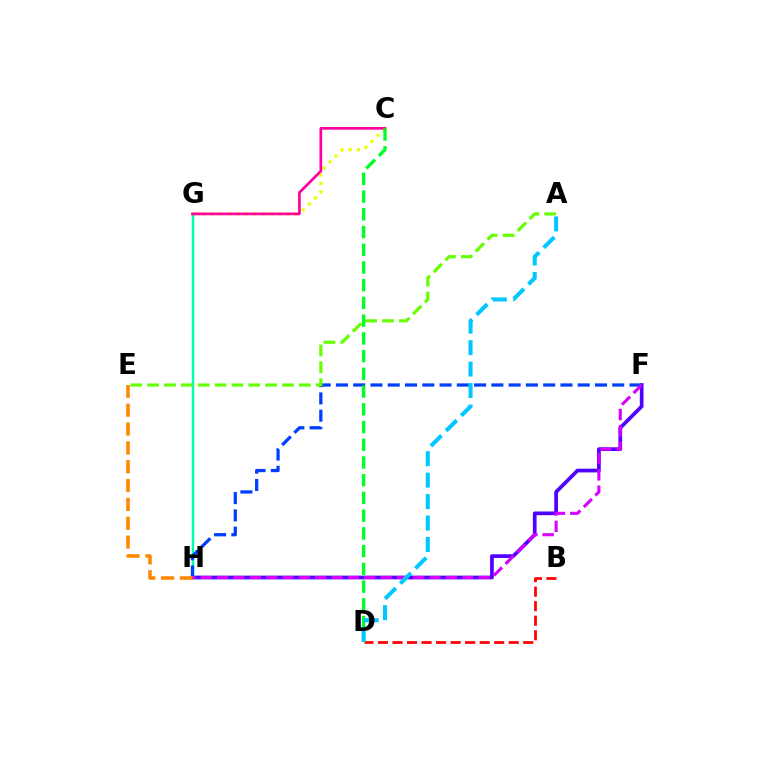{('F', 'H'): [{'color': '#4f00ff', 'line_style': 'solid', 'thickness': 2.67}, {'color': '#003fff', 'line_style': 'dashed', 'thickness': 2.35}, {'color': '#d600ff', 'line_style': 'dashed', 'thickness': 2.22}], ('G', 'H'): [{'color': '#00ffaf', 'line_style': 'solid', 'thickness': 1.79}], ('B', 'D'): [{'color': '#ff0000', 'line_style': 'dashed', 'thickness': 1.97}], ('E', 'H'): [{'color': '#ff8800', 'line_style': 'dashed', 'thickness': 2.56}], ('C', 'G'): [{'color': '#eeff00', 'line_style': 'dotted', 'thickness': 2.29}, {'color': '#ff00a0', 'line_style': 'solid', 'thickness': 1.95}], ('A', 'E'): [{'color': '#66ff00', 'line_style': 'dashed', 'thickness': 2.29}], ('C', 'D'): [{'color': '#00ff27', 'line_style': 'dashed', 'thickness': 2.41}], ('A', 'D'): [{'color': '#00c7ff', 'line_style': 'dashed', 'thickness': 2.92}]}